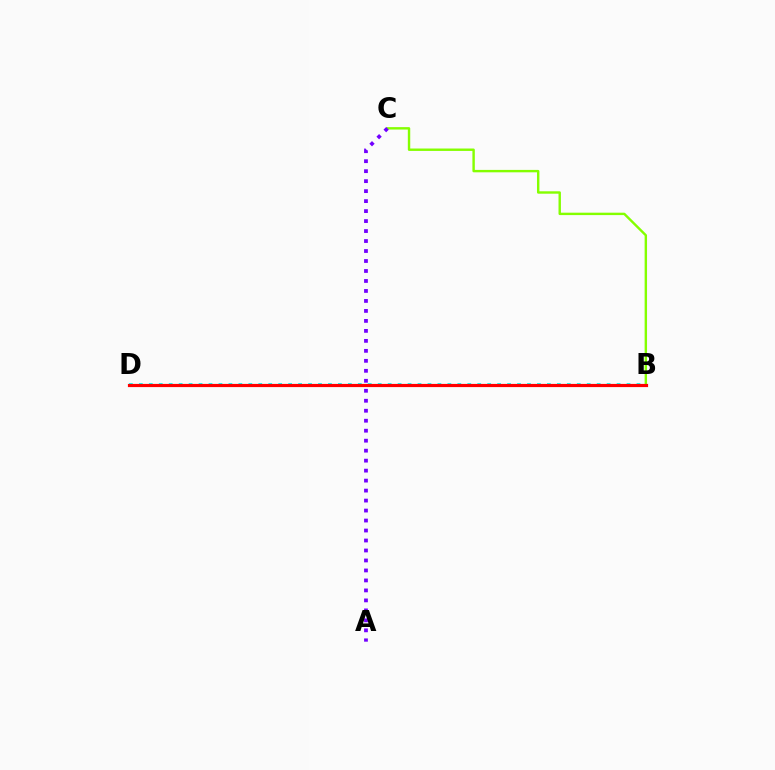{('B', 'D'): [{'color': '#00fff6', 'line_style': 'dotted', 'thickness': 2.7}, {'color': '#ff0000', 'line_style': 'solid', 'thickness': 2.29}], ('B', 'C'): [{'color': '#84ff00', 'line_style': 'solid', 'thickness': 1.73}], ('A', 'C'): [{'color': '#7200ff', 'line_style': 'dotted', 'thickness': 2.71}]}